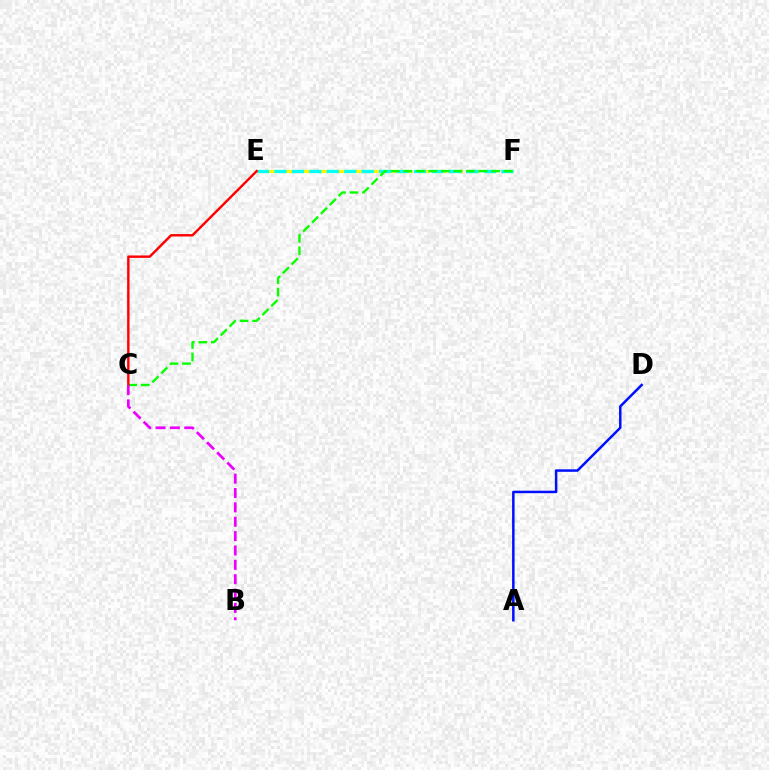{('E', 'F'): [{'color': '#fcf500', 'line_style': 'dashed', 'thickness': 2.29}, {'color': '#00fff6', 'line_style': 'dashed', 'thickness': 2.37}], ('A', 'D'): [{'color': '#0010ff', 'line_style': 'solid', 'thickness': 1.8}], ('C', 'F'): [{'color': '#08ff00', 'line_style': 'dashed', 'thickness': 1.7}], ('C', 'E'): [{'color': '#ff0000', 'line_style': 'solid', 'thickness': 1.74}], ('B', 'C'): [{'color': '#ee00ff', 'line_style': 'dashed', 'thickness': 1.95}]}